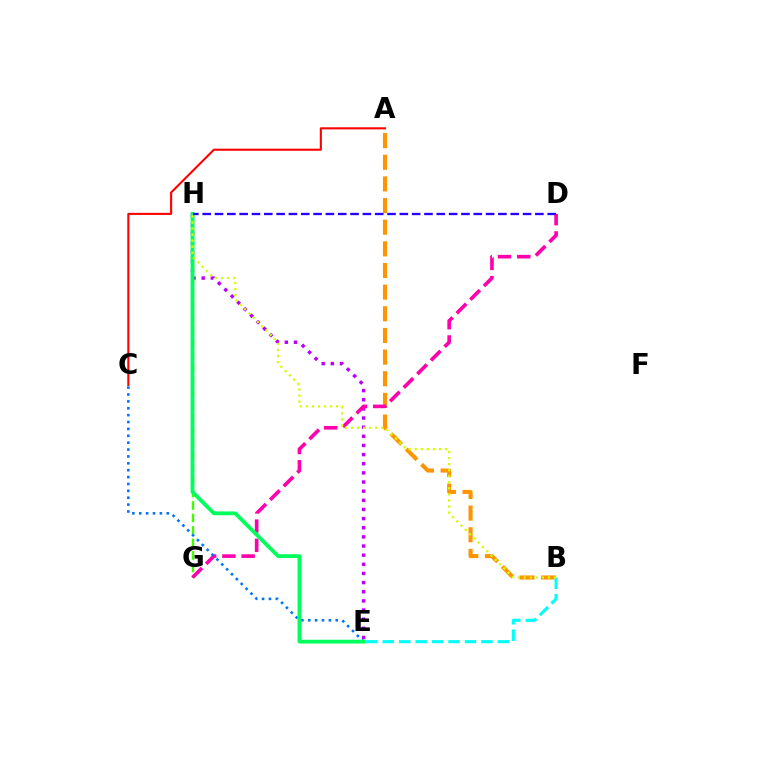{('A', 'B'): [{'color': '#ff9400', 'line_style': 'dashed', 'thickness': 2.94}], ('E', 'H'): [{'color': '#b900ff', 'line_style': 'dotted', 'thickness': 2.48}, {'color': '#00ff5c', 'line_style': 'solid', 'thickness': 2.74}], ('B', 'E'): [{'color': '#00fff6', 'line_style': 'dashed', 'thickness': 2.23}], ('G', 'H'): [{'color': '#3dff00', 'line_style': 'dashed', 'thickness': 1.7}], ('D', 'G'): [{'color': '#ff00ac', 'line_style': 'dashed', 'thickness': 2.62}], ('A', 'C'): [{'color': '#ff0000', 'line_style': 'solid', 'thickness': 1.51}], ('C', 'E'): [{'color': '#0074ff', 'line_style': 'dotted', 'thickness': 1.87}], ('B', 'H'): [{'color': '#d1ff00', 'line_style': 'dotted', 'thickness': 1.64}], ('D', 'H'): [{'color': '#2500ff', 'line_style': 'dashed', 'thickness': 1.67}]}